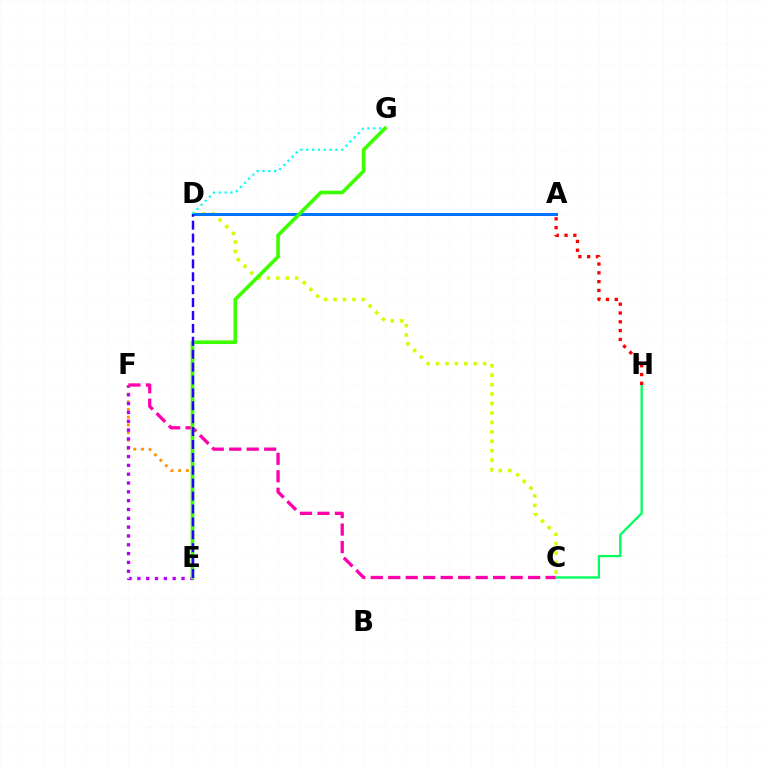{('C', 'D'): [{'color': '#d1ff00', 'line_style': 'dotted', 'thickness': 2.56}], ('E', 'F'): [{'color': '#ff9400', 'line_style': 'dotted', 'thickness': 2.09}, {'color': '#b900ff', 'line_style': 'dotted', 'thickness': 2.4}], ('A', 'D'): [{'color': '#0074ff', 'line_style': 'solid', 'thickness': 2.16}], ('D', 'G'): [{'color': '#00fff6', 'line_style': 'dotted', 'thickness': 1.59}], ('C', 'F'): [{'color': '#ff00ac', 'line_style': 'dashed', 'thickness': 2.38}], ('C', 'H'): [{'color': '#00ff5c', 'line_style': 'solid', 'thickness': 1.66}], ('E', 'G'): [{'color': '#3dff00', 'line_style': 'solid', 'thickness': 2.62}], ('A', 'H'): [{'color': '#ff0000', 'line_style': 'dotted', 'thickness': 2.39}], ('D', 'E'): [{'color': '#2500ff', 'line_style': 'dashed', 'thickness': 1.75}]}